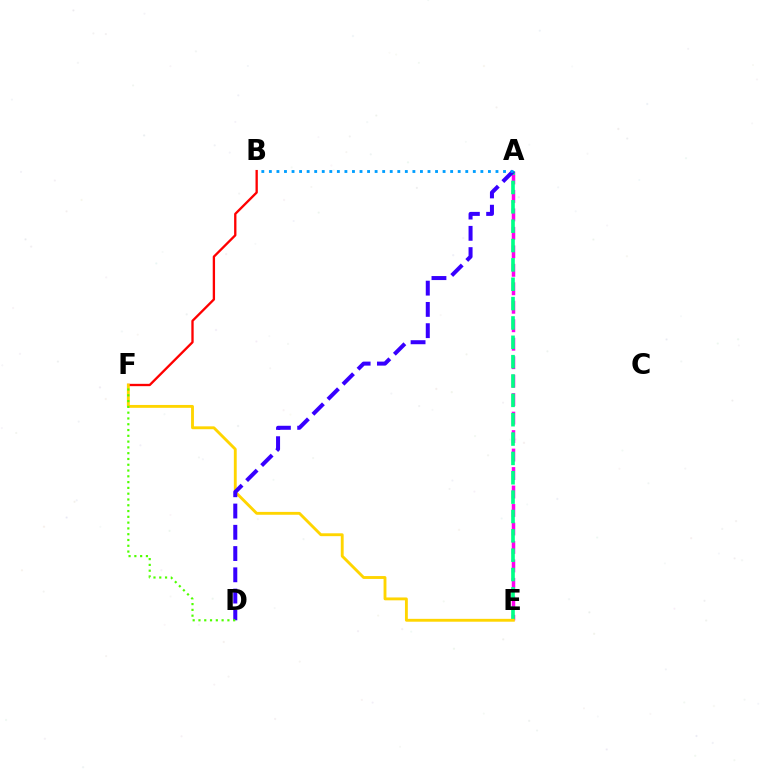{('A', 'E'): [{'color': '#ff00ed', 'line_style': 'dashed', 'thickness': 2.51}, {'color': '#00ff86', 'line_style': 'dashed', 'thickness': 2.63}], ('B', 'F'): [{'color': '#ff0000', 'line_style': 'solid', 'thickness': 1.67}], ('E', 'F'): [{'color': '#ffd500', 'line_style': 'solid', 'thickness': 2.07}], ('A', 'D'): [{'color': '#3700ff', 'line_style': 'dashed', 'thickness': 2.89}], ('A', 'B'): [{'color': '#009eff', 'line_style': 'dotted', 'thickness': 2.05}], ('D', 'F'): [{'color': '#4fff00', 'line_style': 'dotted', 'thickness': 1.57}]}